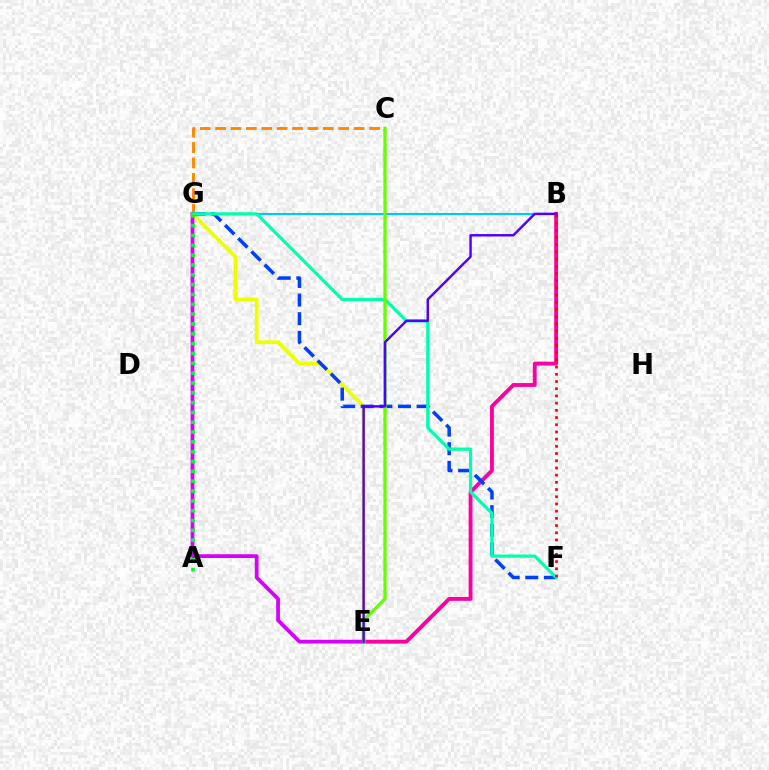{('B', 'E'): [{'color': '#ff00a0', 'line_style': 'solid', 'thickness': 2.79}, {'color': '#4f00ff', 'line_style': 'solid', 'thickness': 1.75}], ('B', 'G'): [{'color': '#00c7ff', 'line_style': 'solid', 'thickness': 1.5}], ('E', 'G'): [{'color': '#eeff00', 'line_style': 'solid', 'thickness': 2.7}, {'color': '#d600ff', 'line_style': 'solid', 'thickness': 2.72}], ('F', 'G'): [{'color': '#003fff', 'line_style': 'dashed', 'thickness': 2.53}, {'color': '#00ffaf', 'line_style': 'solid', 'thickness': 2.32}], ('C', 'G'): [{'color': '#ff8800', 'line_style': 'dashed', 'thickness': 2.09}], ('C', 'E'): [{'color': '#66ff00', 'line_style': 'solid', 'thickness': 2.39}], ('B', 'F'): [{'color': '#ff0000', 'line_style': 'dotted', 'thickness': 1.96}], ('A', 'G'): [{'color': '#00ff27', 'line_style': 'dotted', 'thickness': 2.67}]}